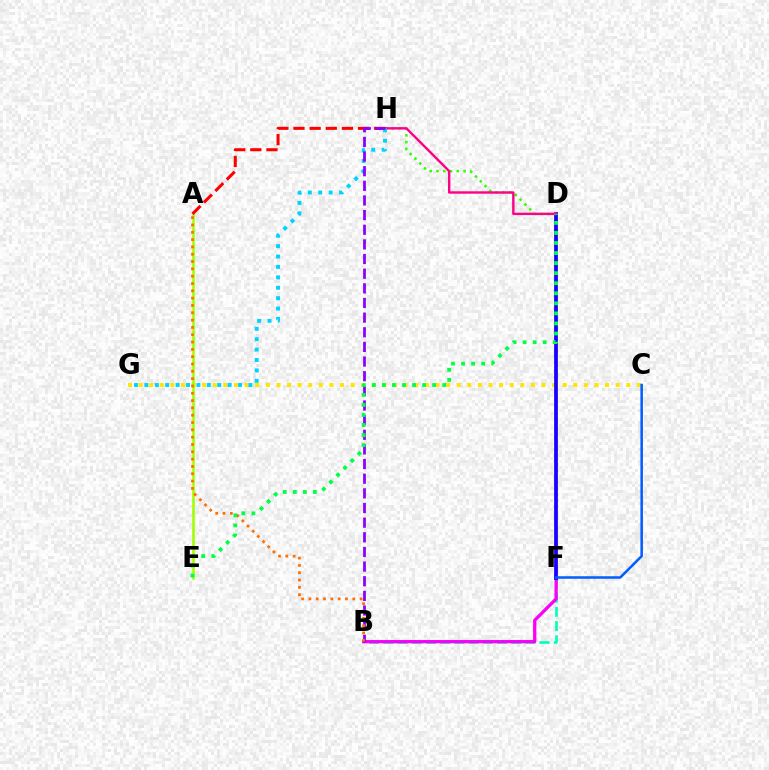{('B', 'F'): [{'color': '#00ffbb', 'line_style': 'dashed', 'thickness': 1.93}, {'color': '#fa00f9', 'line_style': 'solid', 'thickness': 2.36}], ('C', 'G'): [{'color': '#ffe600', 'line_style': 'dotted', 'thickness': 2.88}], ('D', 'F'): [{'color': '#1900ff', 'line_style': 'solid', 'thickness': 2.7}], ('D', 'H'): [{'color': '#31ff00', 'line_style': 'dotted', 'thickness': 1.84}, {'color': '#ff0088', 'line_style': 'solid', 'thickness': 1.73}], ('A', 'E'): [{'color': '#a2ff00', 'line_style': 'solid', 'thickness': 1.85}], ('A', 'H'): [{'color': '#ff0000', 'line_style': 'dashed', 'thickness': 2.19}], ('G', 'H'): [{'color': '#00d3ff', 'line_style': 'dotted', 'thickness': 2.83}], ('B', 'H'): [{'color': '#8a00ff', 'line_style': 'dashed', 'thickness': 1.99}], ('A', 'B'): [{'color': '#ff7000', 'line_style': 'dotted', 'thickness': 1.99}], ('C', 'F'): [{'color': '#005dff', 'line_style': 'solid', 'thickness': 1.81}], ('D', 'E'): [{'color': '#00ff45', 'line_style': 'dotted', 'thickness': 2.73}]}